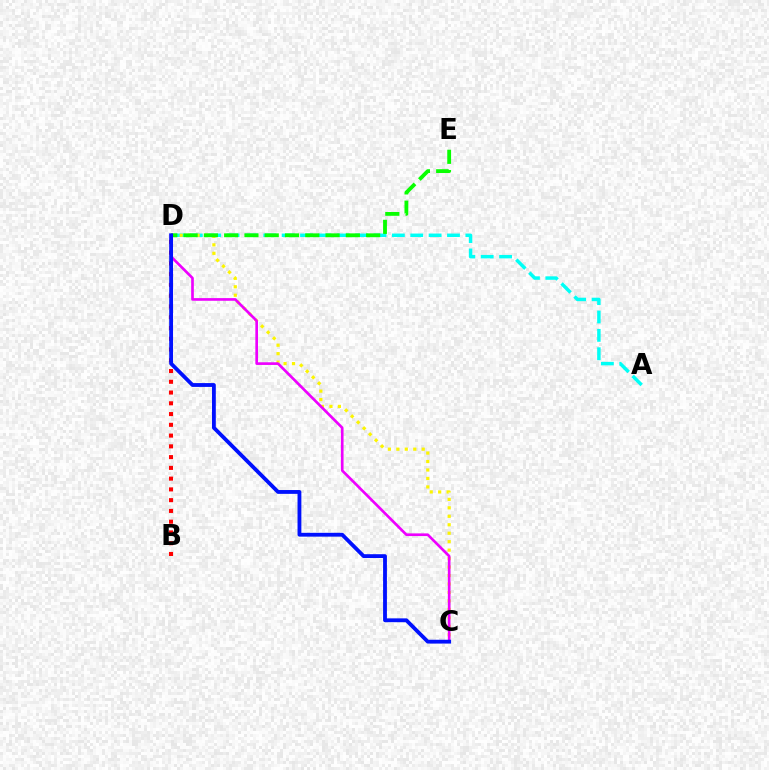{('A', 'D'): [{'color': '#00fff6', 'line_style': 'dashed', 'thickness': 2.5}], ('C', 'D'): [{'color': '#fcf500', 'line_style': 'dotted', 'thickness': 2.3}, {'color': '#ee00ff', 'line_style': 'solid', 'thickness': 1.92}, {'color': '#0010ff', 'line_style': 'solid', 'thickness': 2.76}], ('B', 'D'): [{'color': '#ff0000', 'line_style': 'dotted', 'thickness': 2.92}], ('D', 'E'): [{'color': '#08ff00', 'line_style': 'dashed', 'thickness': 2.76}]}